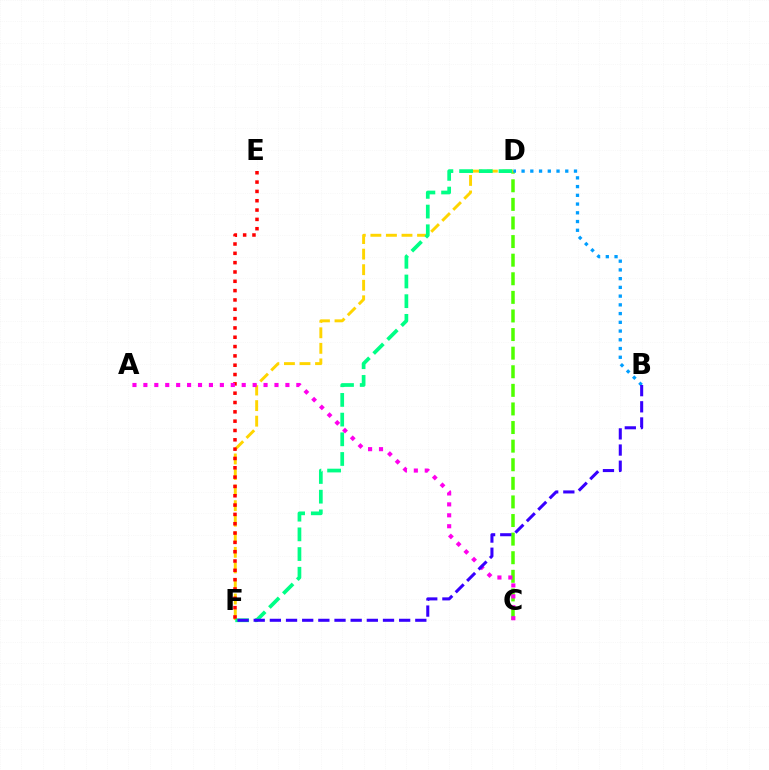{('C', 'D'): [{'color': '#4fff00', 'line_style': 'dashed', 'thickness': 2.53}], ('D', 'F'): [{'color': '#ffd500', 'line_style': 'dashed', 'thickness': 2.11}, {'color': '#00ff86', 'line_style': 'dashed', 'thickness': 2.68}], ('E', 'F'): [{'color': '#ff0000', 'line_style': 'dotted', 'thickness': 2.53}], ('A', 'C'): [{'color': '#ff00ed', 'line_style': 'dotted', 'thickness': 2.97}], ('B', 'D'): [{'color': '#009eff', 'line_style': 'dotted', 'thickness': 2.37}], ('B', 'F'): [{'color': '#3700ff', 'line_style': 'dashed', 'thickness': 2.2}]}